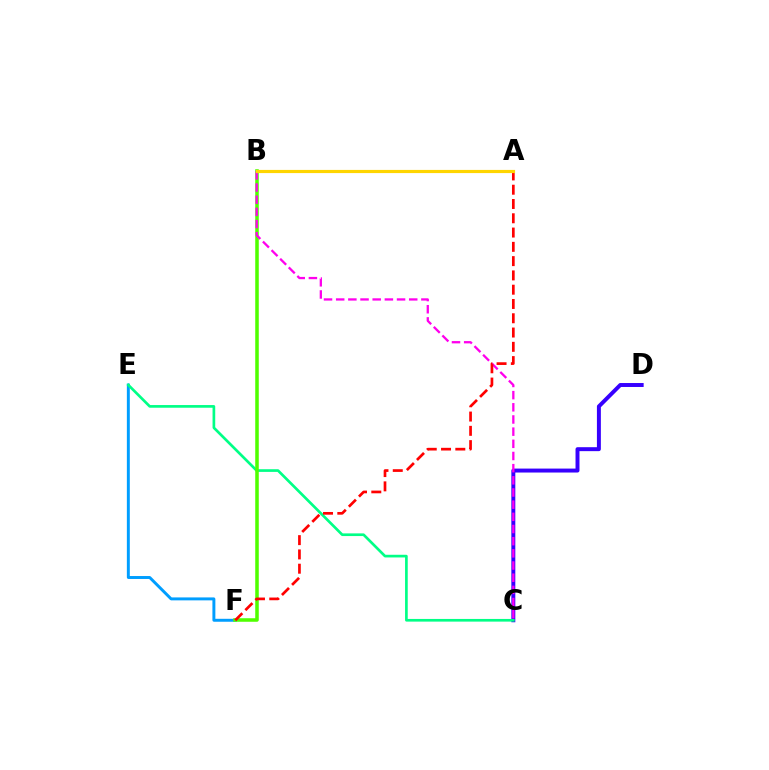{('E', 'F'): [{'color': '#009eff', 'line_style': 'solid', 'thickness': 2.12}], ('C', 'D'): [{'color': '#3700ff', 'line_style': 'solid', 'thickness': 2.85}], ('C', 'E'): [{'color': '#00ff86', 'line_style': 'solid', 'thickness': 1.93}], ('B', 'F'): [{'color': '#4fff00', 'line_style': 'solid', 'thickness': 2.55}], ('B', 'C'): [{'color': '#ff00ed', 'line_style': 'dashed', 'thickness': 1.65}], ('A', 'F'): [{'color': '#ff0000', 'line_style': 'dashed', 'thickness': 1.94}], ('A', 'B'): [{'color': '#ffd500', 'line_style': 'solid', 'thickness': 2.29}]}